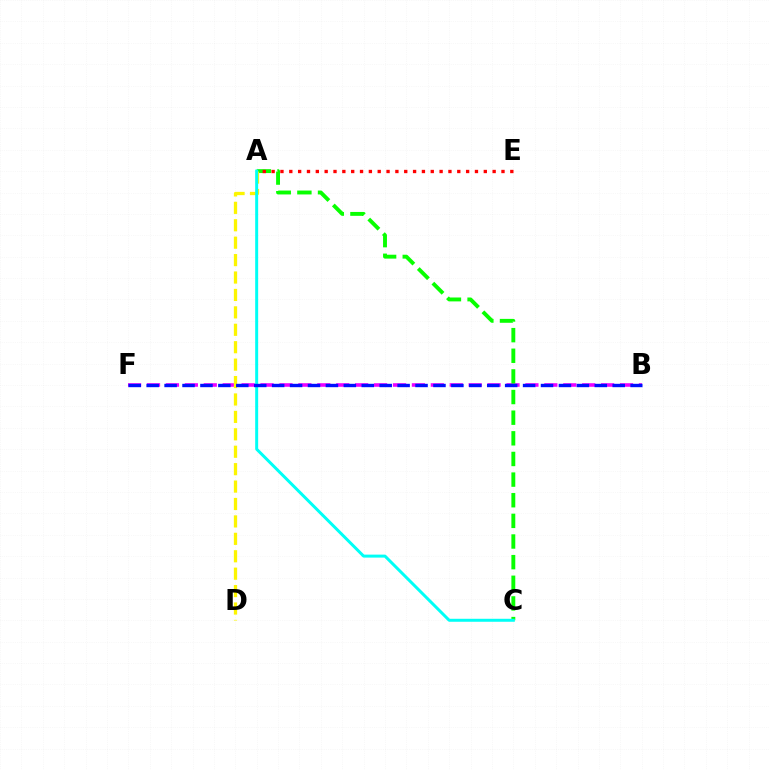{('B', 'F'): [{'color': '#ee00ff', 'line_style': 'dashed', 'thickness': 2.57}, {'color': '#0010ff', 'line_style': 'dashed', 'thickness': 2.43}], ('A', 'C'): [{'color': '#08ff00', 'line_style': 'dashed', 'thickness': 2.8}, {'color': '#00fff6', 'line_style': 'solid', 'thickness': 2.15}], ('A', 'D'): [{'color': '#fcf500', 'line_style': 'dashed', 'thickness': 2.37}], ('A', 'E'): [{'color': '#ff0000', 'line_style': 'dotted', 'thickness': 2.4}]}